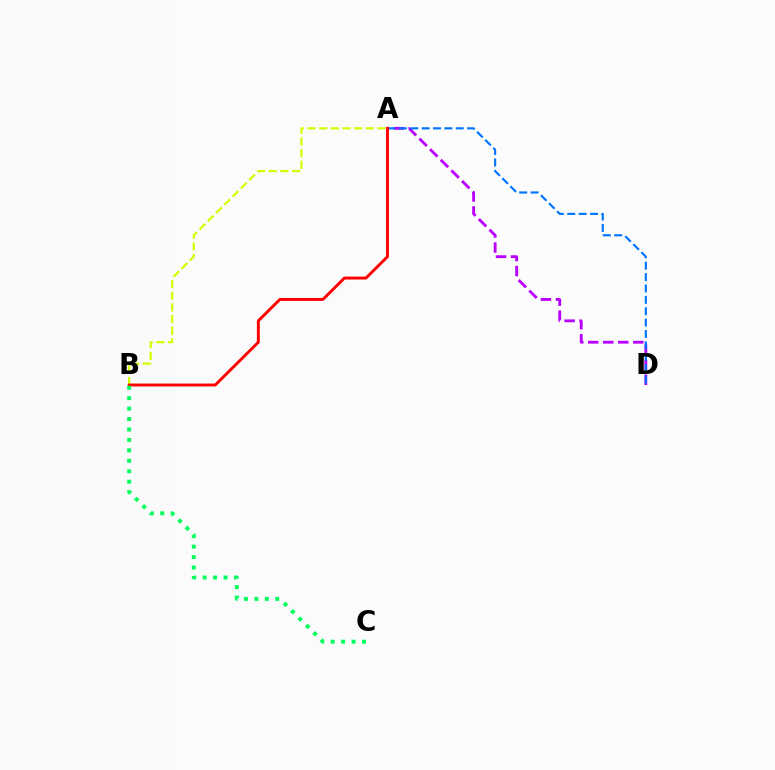{('A', 'B'): [{'color': '#d1ff00', 'line_style': 'dashed', 'thickness': 1.58}, {'color': '#ff0000', 'line_style': 'solid', 'thickness': 2.09}], ('A', 'D'): [{'color': '#b900ff', 'line_style': 'dashed', 'thickness': 2.04}, {'color': '#0074ff', 'line_style': 'dashed', 'thickness': 1.55}], ('B', 'C'): [{'color': '#00ff5c', 'line_style': 'dotted', 'thickness': 2.84}]}